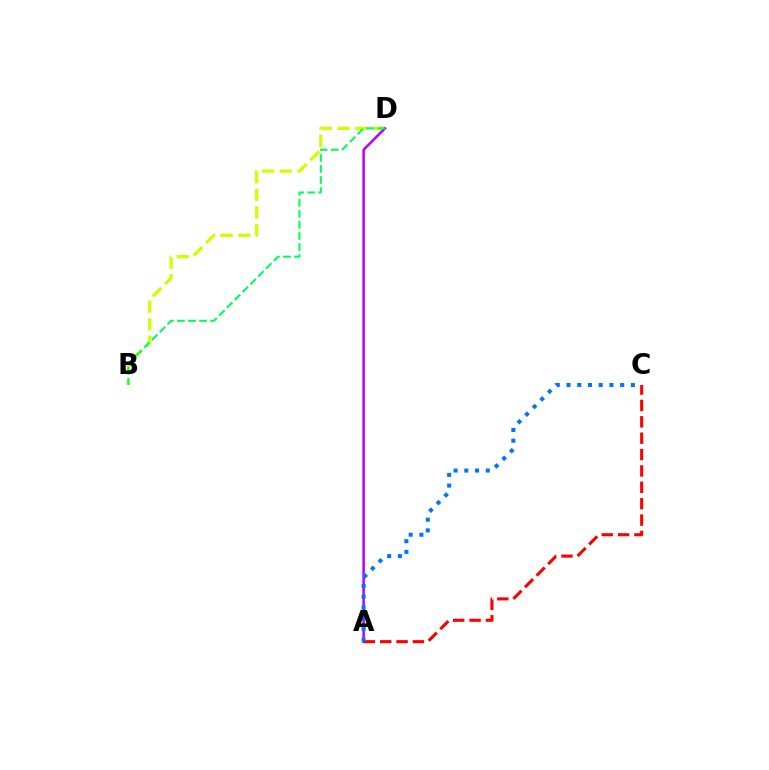{('B', 'D'): [{'color': '#d1ff00', 'line_style': 'dashed', 'thickness': 2.39}, {'color': '#00ff5c', 'line_style': 'dashed', 'thickness': 1.5}], ('A', 'D'): [{'color': '#b900ff', 'line_style': 'solid', 'thickness': 1.82}], ('A', 'C'): [{'color': '#ff0000', 'line_style': 'dashed', 'thickness': 2.22}, {'color': '#0074ff', 'line_style': 'dotted', 'thickness': 2.91}]}